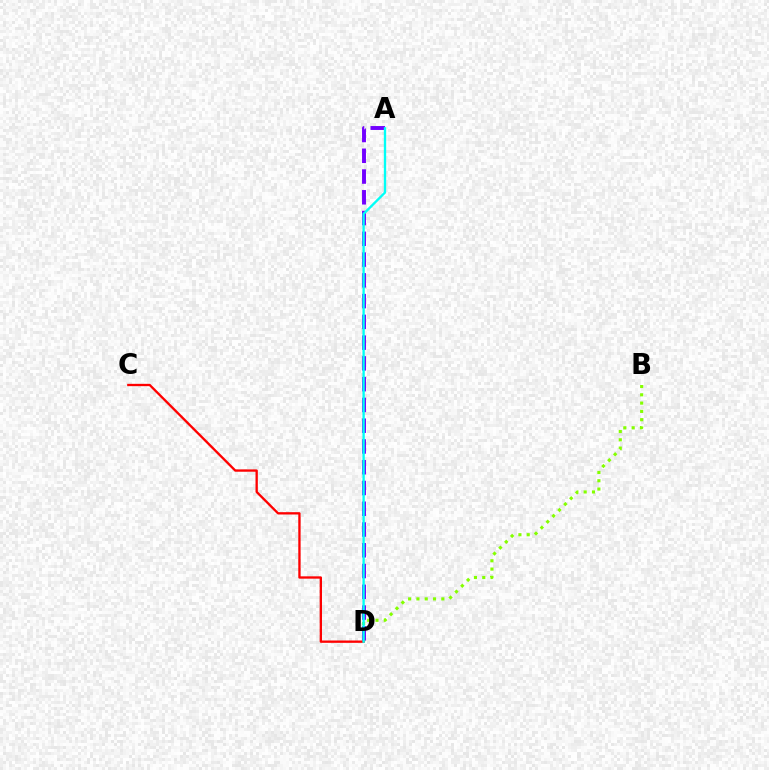{('B', 'D'): [{'color': '#84ff00', 'line_style': 'dotted', 'thickness': 2.26}], ('C', 'D'): [{'color': '#ff0000', 'line_style': 'solid', 'thickness': 1.67}], ('A', 'D'): [{'color': '#7200ff', 'line_style': 'dashed', 'thickness': 2.82}, {'color': '#00fff6', 'line_style': 'solid', 'thickness': 1.68}]}